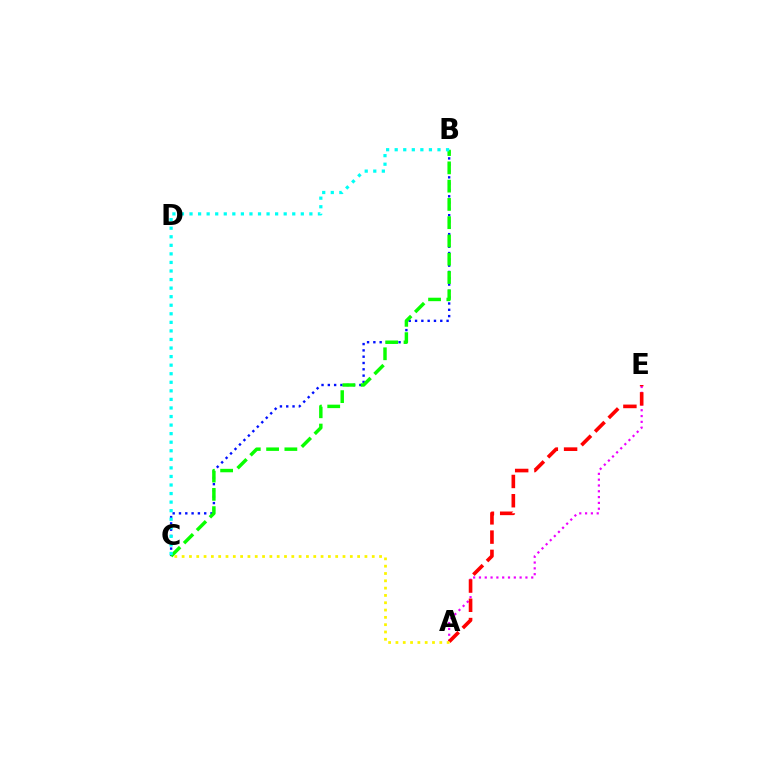{('A', 'E'): [{'color': '#ee00ff', 'line_style': 'dotted', 'thickness': 1.58}, {'color': '#ff0000', 'line_style': 'dashed', 'thickness': 2.62}], ('B', 'C'): [{'color': '#0010ff', 'line_style': 'dotted', 'thickness': 1.71}, {'color': '#08ff00', 'line_style': 'dashed', 'thickness': 2.48}, {'color': '#00fff6', 'line_style': 'dotted', 'thickness': 2.33}], ('A', 'C'): [{'color': '#fcf500', 'line_style': 'dotted', 'thickness': 1.99}]}